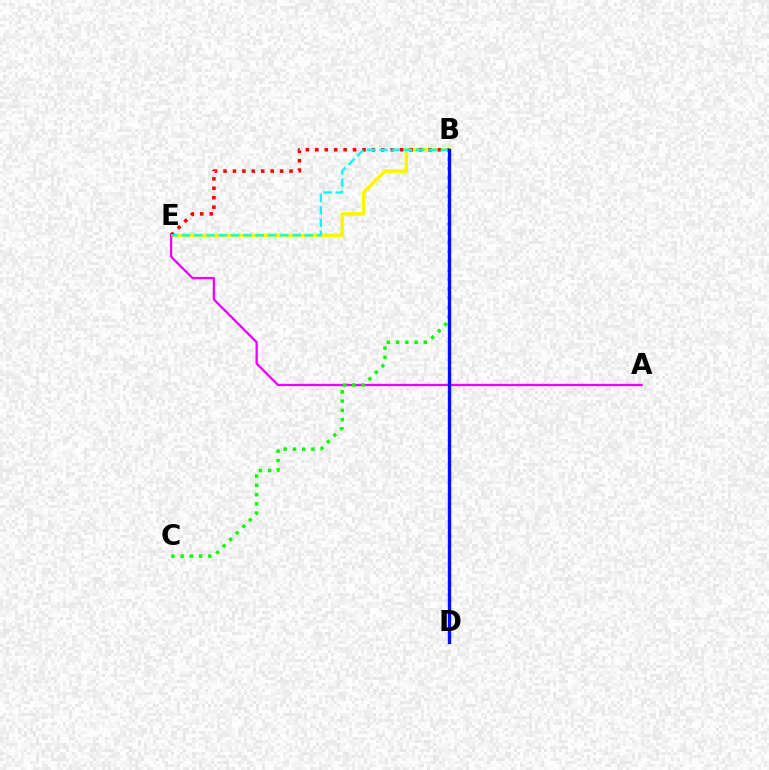{('B', 'E'): [{'color': '#fcf500', 'line_style': 'solid', 'thickness': 2.49}, {'color': '#ff0000', 'line_style': 'dotted', 'thickness': 2.56}, {'color': '#00fff6', 'line_style': 'dashed', 'thickness': 1.67}], ('A', 'E'): [{'color': '#ee00ff', 'line_style': 'solid', 'thickness': 1.65}], ('B', 'C'): [{'color': '#08ff00', 'line_style': 'dotted', 'thickness': 2.51}], ('B', 'D'): [{'color': '#0010ff', 'line_style': 'solid', 'thickness': 2.42}]}